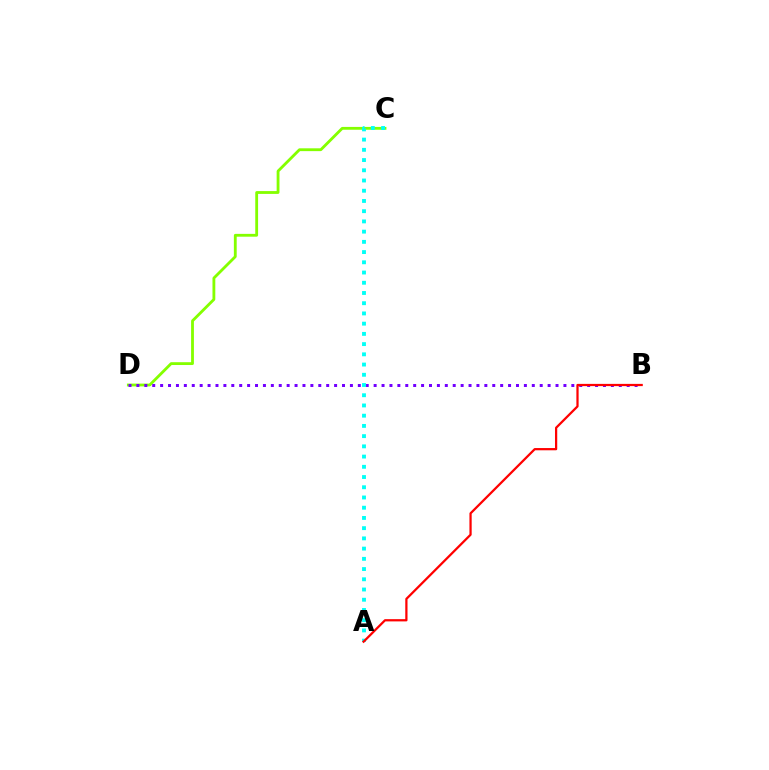{('C', 'D'): [{'color': '#84ff00', 'line_style': 'solid', 'thickness': 2.03}], ('B', 'D'): [{'color': '#7200ff', 'line_style': 'dotted', 'thickness': 2.15}], ('A', 'C'): [{'color': '#00fff6', 'line_style': 'dotted', 'thickness': 2.78}], ('A', 'B'): [{'color': '#ff0000', 'line_style': 'solid', 'thickness': 1.62}]}